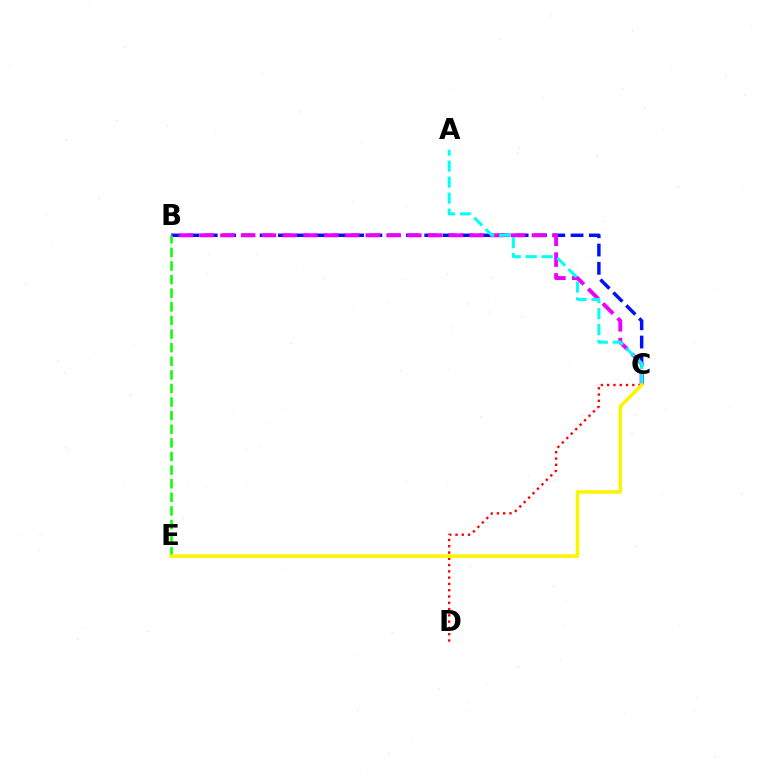{('B', 'C'): [{'color': '#0010ff', 'line_style': 'dashed', 'thickness': 2.48}, {'color': '#ee00ff', 'line_style': 'dashed', 'thickness': 2.82}], ('C', 'D'): [{'color': '#ff0000', 'line_style': 'dotted', 'thickness': 1.71}], ('B', 'E'): [{'color': '#08ff00', 'line_style': 'dashed', 'thickness': 1.85}], ('A', 'C'): [{'color': '#00fff6', 'line_style': 'dashed', 'thickness': 2.17}], ('C', 'E'): [{'color': '#fcf500', 'line_style': 'solid', 'thickness': 2.54}]}